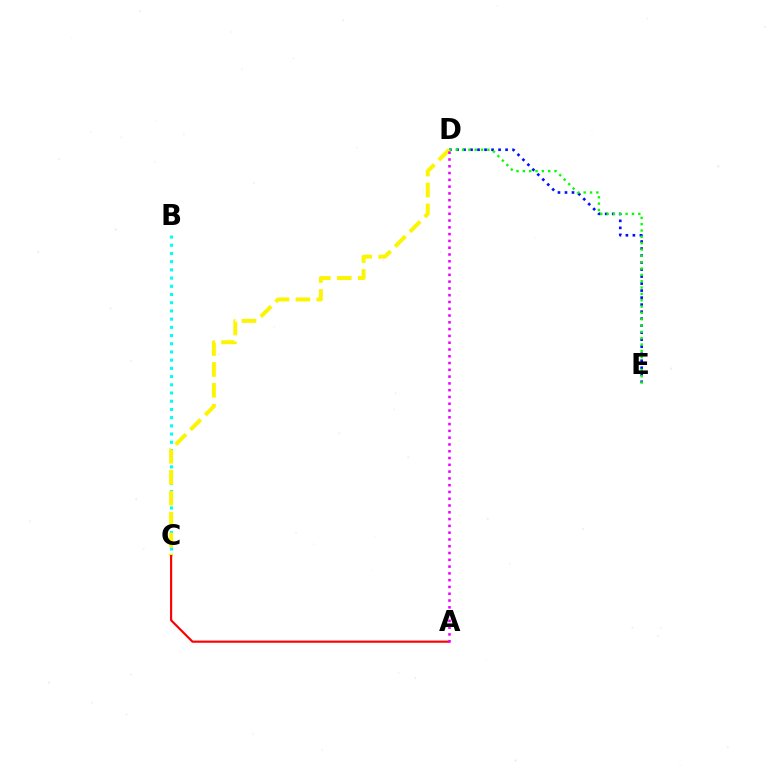{('B', 'C'): [{'color': '#00fff6', 'line_style': 'dotted', 'thickness': 2.23}], ('D', 'E'): [{'color': '#0010ff', 'line_style': 'dotted', 'thickness': 1.9}, {'color': '#08ff00', 'line_style': 'dotted', 'thickness': 1.72}], ('C', 'D'): [{'color': '#fcf500', 'line_style': 'dashed', 'thickness': 2.84}], ('A', 'C'): [{'color': '#ff0000', 'line_style': 'solid', 'thickness': 1.56}], ('A', 'D'): [{'color': '#ee00ff', 'line_style': 'dotted', 'thickness': 1.84}]}